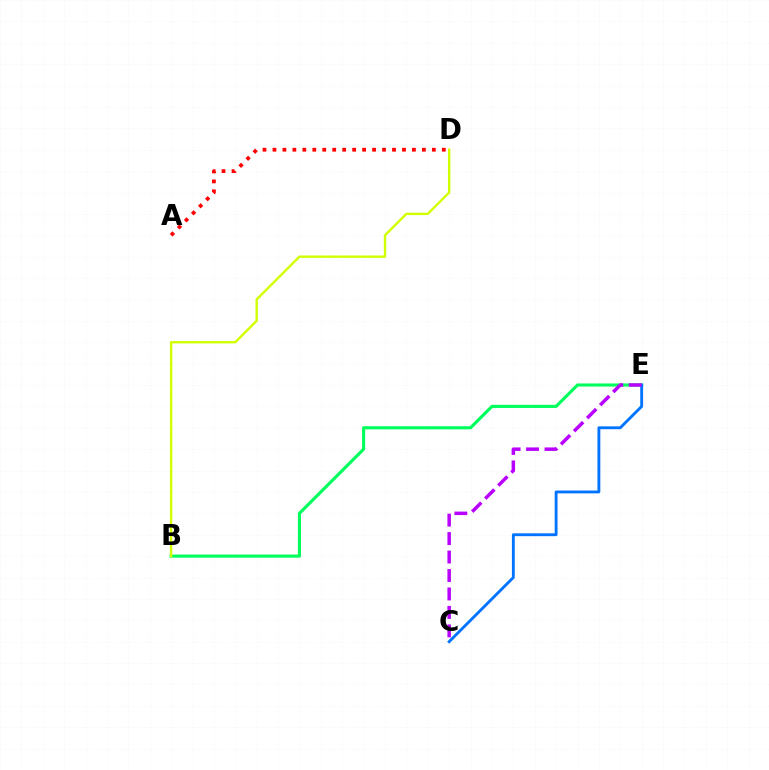{('B', 'E'): [{'color': '#00ff5c', 'line_style': 'solid', 'thickness': 2.24}], ('C', 'E'): [{'color': '#0074ff', 'line_style': 'solid', 'thickness': 2.06}, {'color': '#b900ff', 'line_style': 'dashed', 'thickness': 2.51}], ('B', 'D'): [{'color': '#d1ff00', 'line_style': 'solid', 'thickness': 1.73}], ('A', 'D'): [{'color': '#ff0000', 'line_style': 'dotted', 'thickness': 2.71}]}